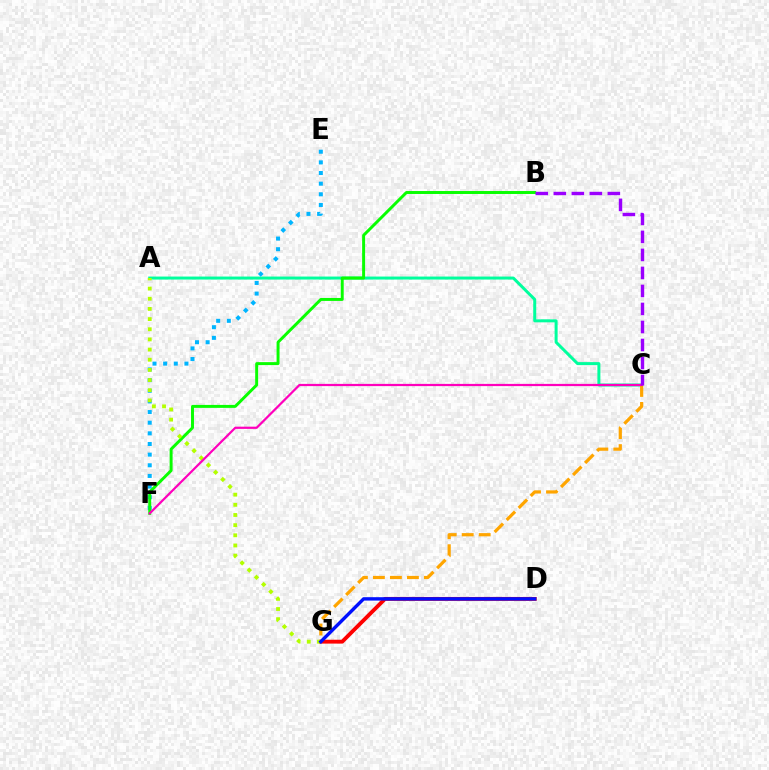{('A', 'C'): [{'color': '#00ff9d', 'line_style': 'solid', 'thickness': 2.15}], ('E', 'F'): [{'color': '#00b5ff', 'line_style': 'dotted', 'thickness': 2.89}], ('B', 'F'): [{'color': '#08ff00', 'line_style': 'solid', 'thickness': 2.13}], ('D', 'G'): [{'color': '#ff0000', 'line_style': 'solid', 'thickness': 2.78}, {'color': '#0010ff', 'line_style': 'solid', 'thickness': 2.45}], ('A', 'G'): [{'color': '#b3ff00', 'line_style': 'dotted', 'thickness': 2.76}], ('C', 'G'): [{'color': '#ffa500', 'line_style': 'dashed', 'thickness': 2.31}], ('C', 'F'): [{'color': '#ff00bd', 'line_style': 'solid', 'thickness': 1.6}], ('B', 'C'): [{'color': '#9b00ff', 'line_style': 'dashed', 'thickness': 2.45}]}